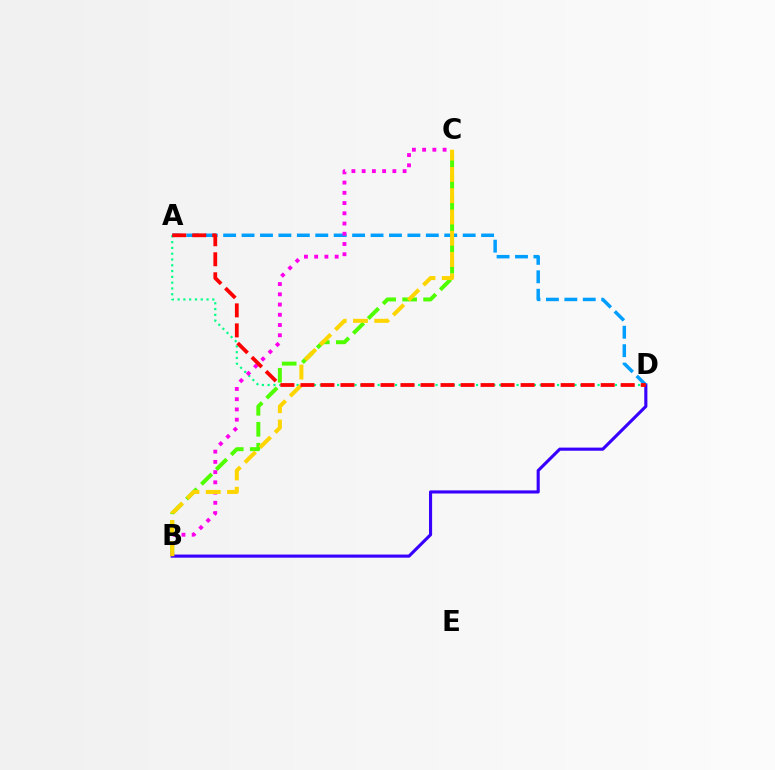{('B', 'D'): [{'color': '#3700ff', 'line_style': 'solid', 'thickness': 2.24}], ('A', 'D'): [{'color': '#00ff86', 'line_style': 'dotted', 'thickness': 1.57}, {'color': '#009eff', 'line_style': 'dashed', 'thickness': 2.5}, {'color': '#ff0000', 'line_style': 'dashed', 'thickness': 2.72}], ('B', 'C'): [{'color': '#4fff00', 'line_style': 'dashed', 'thickness': 2.85}, {'color': '#ff00ed', 'line_style': 'dotted', 'thickness': 2.78}, {'color': '#ffd500', 'line_style': 'dashed', 'thickness': 2.89}]}